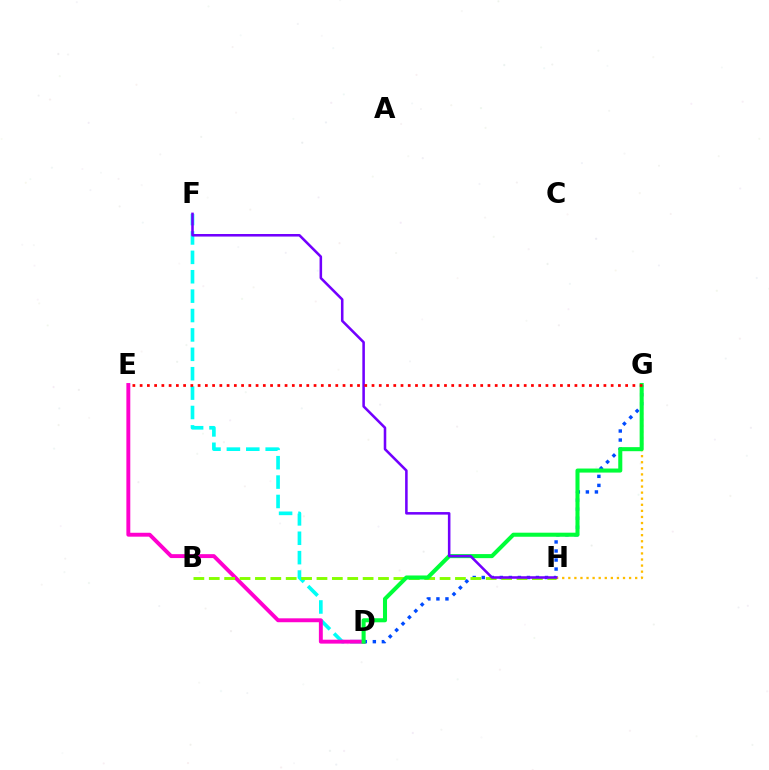{('D', 'F'): [{'color': '#00fff6', 'line_style': 'dashed', 'thickness': 2.63}], ('D', 'E'): [{'color': '#ff00cf', 'line_style': 'solid', 'thickness': 2.81}], ('D', 'G'): [{'color': '#004bff', 'line_style': 'dotted', 'thickness': 2.45}, {'color': '#00ff39', 'line_style': 'solid', 'thickness': 2.92}], ('G', 'H'): [{'color': '#ffbd00', 'line_style': 'dotted', 'thickness': 1.65}], ('B', 'H'): [{'color': '#84ff00', 'line_style': 'dashed', 'thickness': 2.09}], ('F', 'H'): [{'color': '#7200ff', 'line_style': 'solid', 'thickness': 1.84}], ('E', 'G'): [{'color': '#ff0000', 'line_style': 'dotted', 'thickness': 1.97}]}